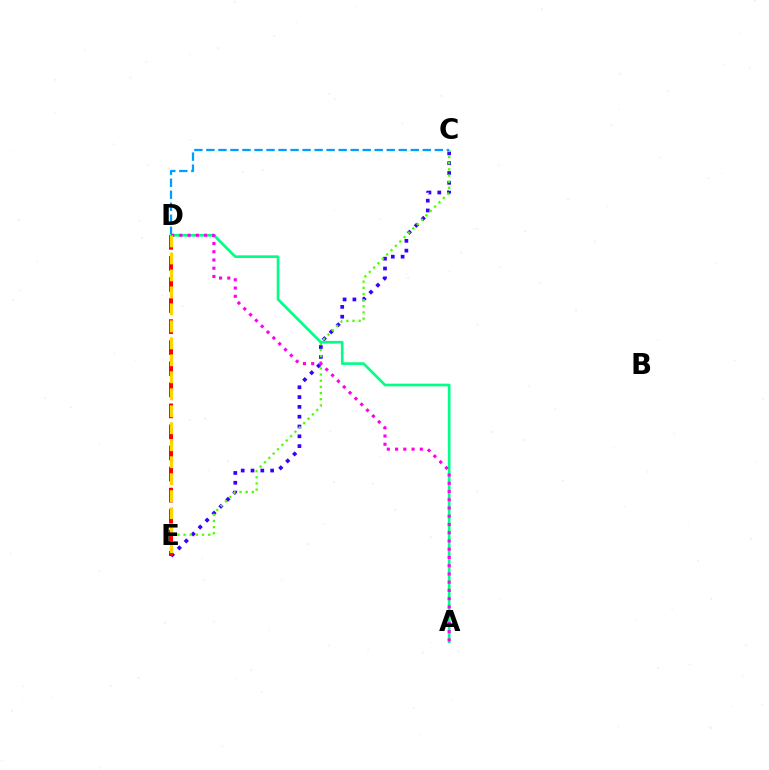{('C', 'E'): [{'color': '#3700ff', 'line_style': 'dotted', 'thickness': 2.66}, {'color': '#4fff00', 'line_style': 'dotted', 'thickness': 1.67}], ('C', 'D'): [{'color': '#009eff', 'line_style': 'dashed', 'thickness': 1.63}], ('D', 'E'): [{'color': '#ff0000', 'line_style': 'dashed', 'thickness': 2.86}, {'color': '#ffd500', 'line_style': 'dashed', 'thickness': 2.31}], ('A', 'D'): [{'color': '#00ff86', 'line_style': 'solid', 'thickness': 1.93}, {'color': '#ff00ed', 'line_style': 'dotted', 'thickness': 2.24}]}